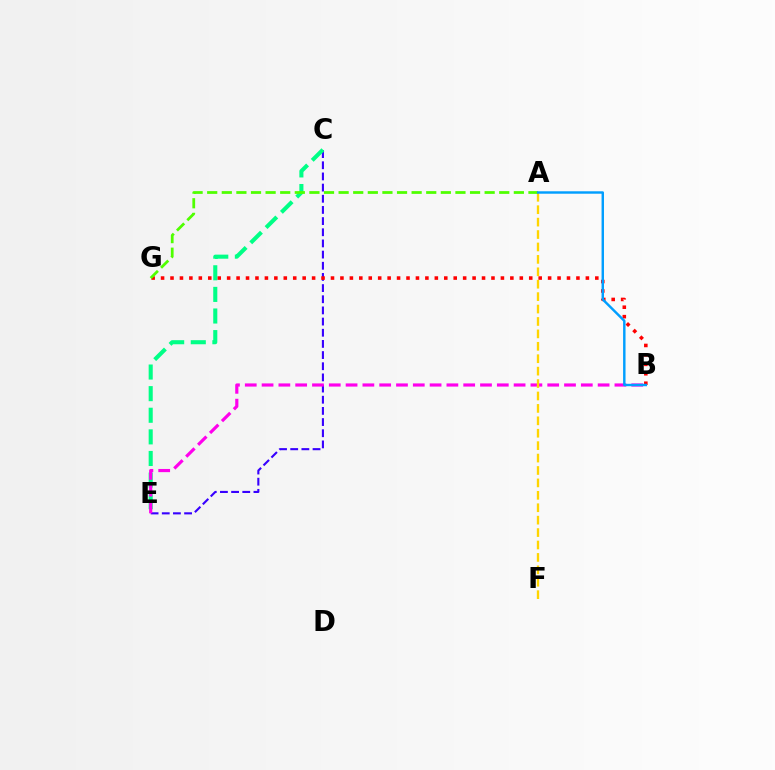{('C', 'E'): [{'color': '#3700ff', 'line_style': 'dashed', 'thickness': 1.52}, {'color': '#00ff86', 'line_style': 'dashed', 'thickness': 2.94}], ('B', 'G'): [{'color': '#ff0000', 'line_style': 'dotted', 'thickness': 2.56}], ('B', 'E'): [{'color': '#ff00ed', 'line_style': 'dashed', 'thickness': 2.28}], ('A', 'F'): [{'color': '#ffd500', 'line_style': 'dashed', 'thickness': 1.69}], ('A', 'G'): [{'color': '#4fff00', 'line_style': 'dashed', 'thickness': 1.98}], ('A', 'B'): [{'color': '#009eff', 'line_style': 'solid', 'thickness': 1.75}]}